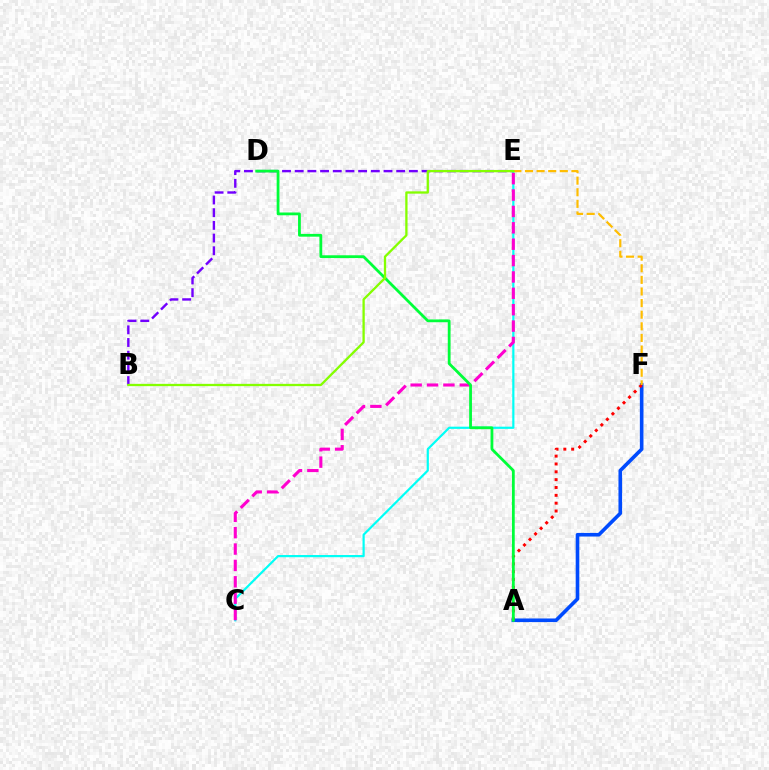{('A', 'F'): [{'color': '#004bff', 'line_style': 'solid', 'thickness': 2.6}, {'color': '#ff0000', 'line_style': 'dotted', 'thickness': 2.13}], ('C', 'E'): [{'color': '#00fff6', 'line_style': 'solid', 'thickness': 1.58}, {'color': '#ff00cf', 'line_style': 'dashed', 'thickness': 2.22}], ('B', 'E'): [{'color': '#7200ff', 'line_style': 'dashed', 'thickness': 1.72}, {'color': '#84ff00', 'line_style': 'solid', 'thickness': 1.65}], ('A', 'D'): [{'color': '#00ff39', 'line_style': 'solid', 'thickness': 2.01}], ('E', 'F'): [{'color': '#ffbd00', 'line_style': 'dashed', 'thickness': 1.58}]}